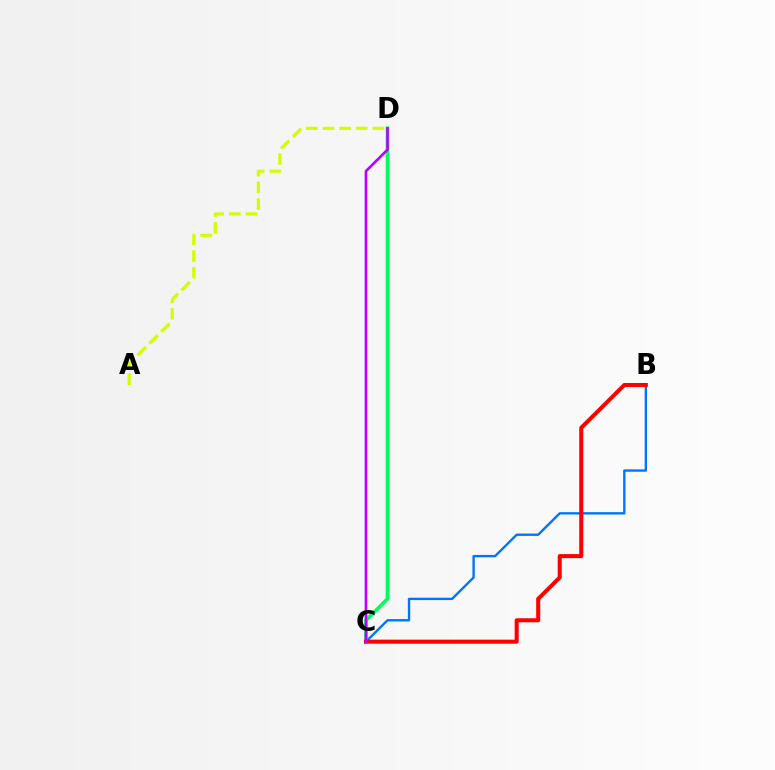{('B', 'C'): [{'color': '#0074ff', 'line_style': 'solid', 'thickness': 1.7}, {'color': '#ff0000', 'line_style': 'solid', 'thickness': 2.91}], ('C', 'D'): [{'color': '#00ff5c', 'line_style': 'solid', 'thickness': 2.62}, {'color': '#b900ff', 'line_style': 'solid', 'thickness': 1.89}], ('A', 'D'): [{'color': '#d1ff00', 'line_style': 'dashed', 'thickness': 2.26}]}